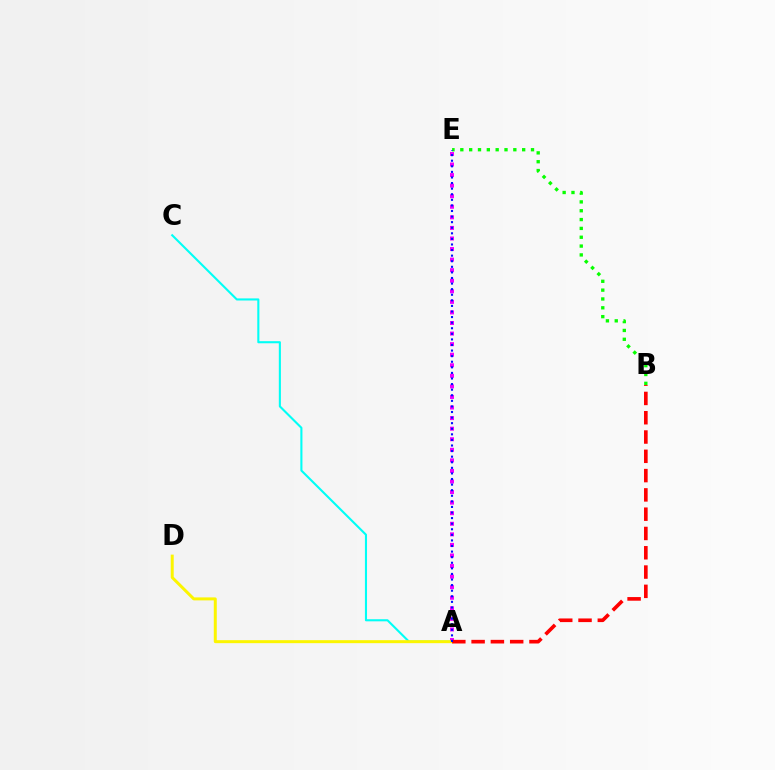{('A', 'E'): [{'color': '#ee00ff', 'line_style': 'dotted', 'thickness': 2.87}, {'color': '#0010ff', 'line_style': 'dotted', 'thickness': 1.52}], ('B', 'E'): [{'color': '#08ff00', 'line_style': 'dotted', 'thickness': 2.4}], ('A', 'C'): [{'color': '#00fff6', 'line_style': 'solid', 'thickness': 1.51}], ('A', 'D'): [{'color': '#fcf500', 'line_style': 'solid', 'thickness': 2.15}], ('A', 'B'): [{'color': '#ff0000', 'line_style': 'dashed', 'thickness': 2.62}]}